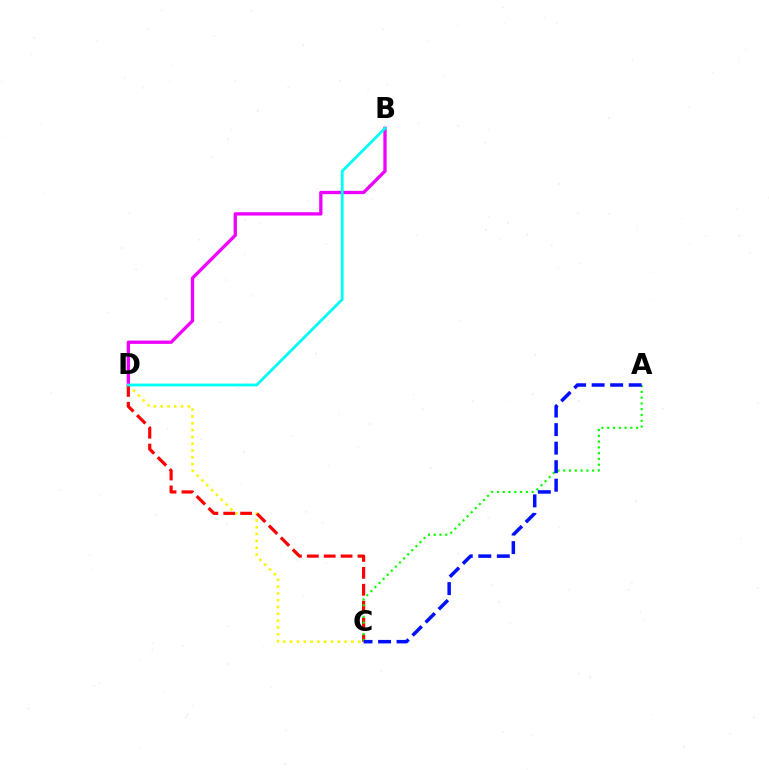{('C', 'D'): [{'color': '#fcf500', 'line_style': 'dotted', 'thickness': 1.85}, {'color': '#ff0000', 'line_style': 'dashed', 'thickness': 2.29}], ('B', 'D'): [{'color': '#ee00ff', 'line_style': 'solid', 'thickness': 2.39}, {'color': '#00fff6', 'line_style': 'solid', 'thickness': 2.0}], ('A', 'C'): [{'color': '#08ff00', 'line_style': 'dotted', 'thickness': 1.57}, {'color': '#0010ff', 'line_style': 'dashed', 'thickness': 2.52}]}